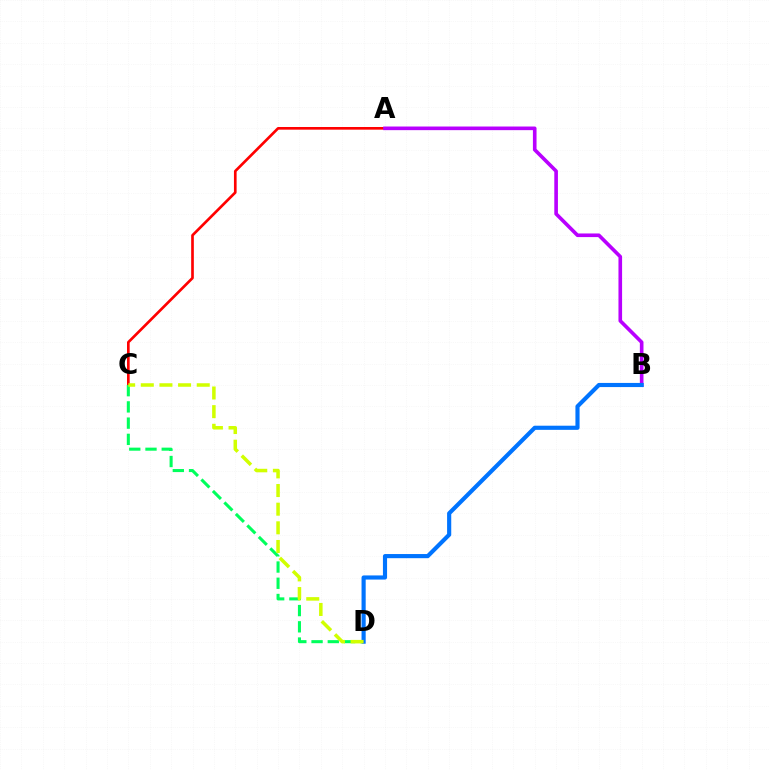{('A', 'C'): [{'color': '#ff0000', 'line_style': 'solid', 'thickness': 1.92}], ('A', 'B'): [{'color': '#b900ff', 'line_style': 'solid', 'thickness': 2.61}], ('C', 'D'): [{'color': '#00ff5c', 'line_style': 'dashed', 'thickness': 2.21}, {'color': '#d1ff00', 'line_style': 'dashed', 'thickness': 2.53}], ('B', 'D'): [{'color': '#0074ff', 'line_style': 'solid', 'thickness': 2.98}]}